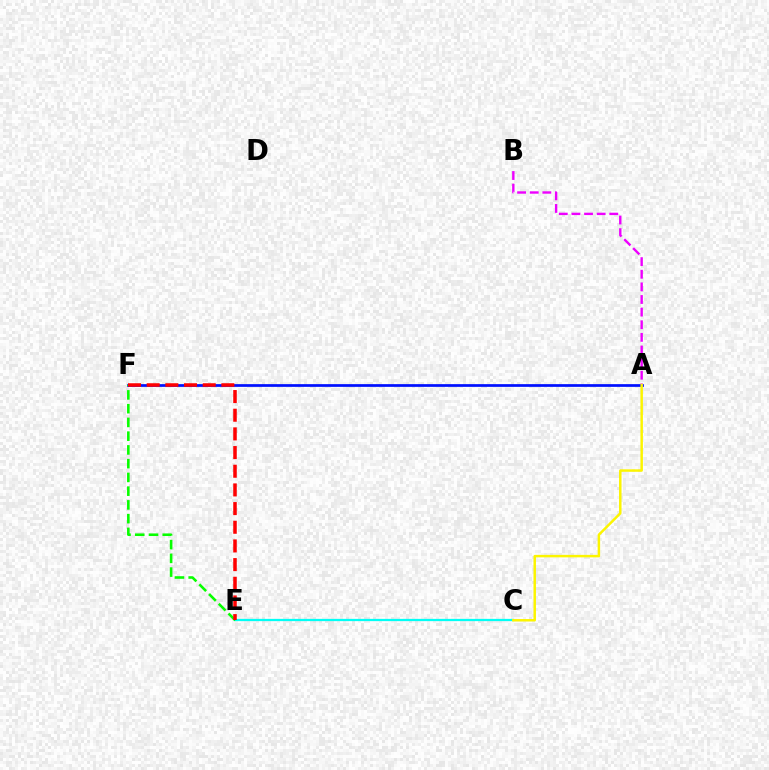{('A', 'B'): [{'color': '#ee00ff', 'line_style': 'dashed', 'thickness': 1.71}], ('C', 'E'): [{'color': '#00fff6', 'line_style': 'solid', 'thickness': 1.63}], ('A', 'F'): [{'color': '#0010ff', 'line_style': 'solid', 'thickness': 1.96}], ('A', 'C'): [{'color': '#fcf500', 'line_style': 'solid', 'thickness': 1.79}], ('E', 'F'): [{'color': '#08ff00', 'line_style': 'dashed', 'thickness': 1.87}, {'color': '#ff0000', 'line_style': 'dashed', 'thickness': 2.54}]}